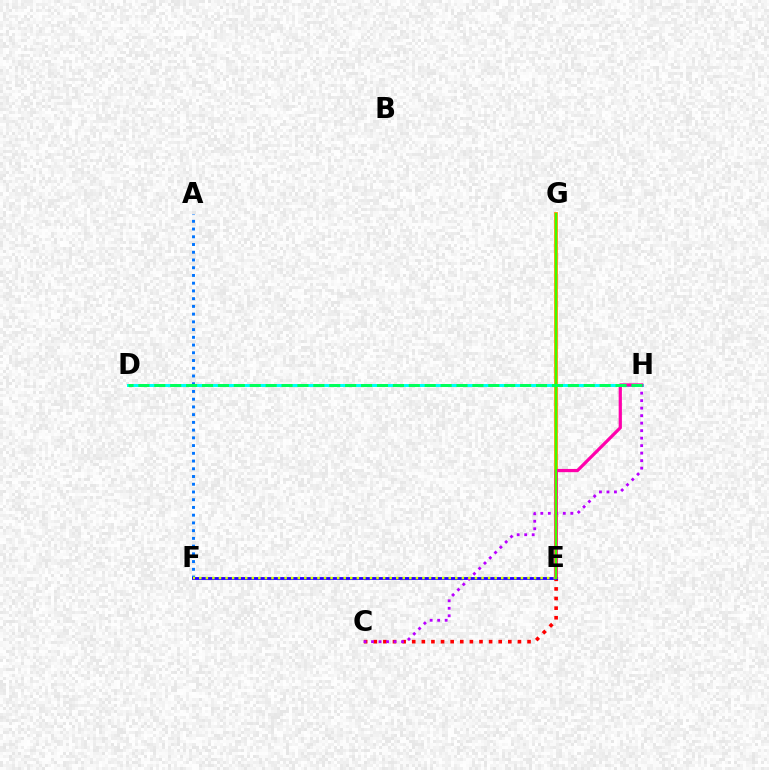{('E', 'G'): [{'color': '#ff9400', 'line_style': 'solid', 'thickness': 2.73}, {'color': '#3dff00', 'line_style': 'solid', 'thickness': 1.61}], ('A', 'F'): [{'color': '#0074ff', 'line_style': 'dotted', 'thickness': 2.1}], ('C', 'E'): [{'color': '#ff0000', 'line_style': 'dotted', 'thickness': 2.61}], ('D', 'H'): [{'color': '#00fff6', 'line_style': 'solid', 'thickness': 2.16}, {'color': '#00ff5c', 'line_style': 'dashed', 'thickness': 2.16}], ('E', 'F'): [{'color': '#2500ff', 'line_style': 'solid', 'thickness': 2.03}, {'color': '#d1ff00', 'line_style': 'dotted', 'thickness': 1.78}], ('C', 'H'): [{'color': '#b900ff', 'line_style': 'dotted', 'thickness': 2.04}], ('E', 'H'): [{'color': '#ff00ac', 'line_style': 'solid', 'thickness': 2.32}]}